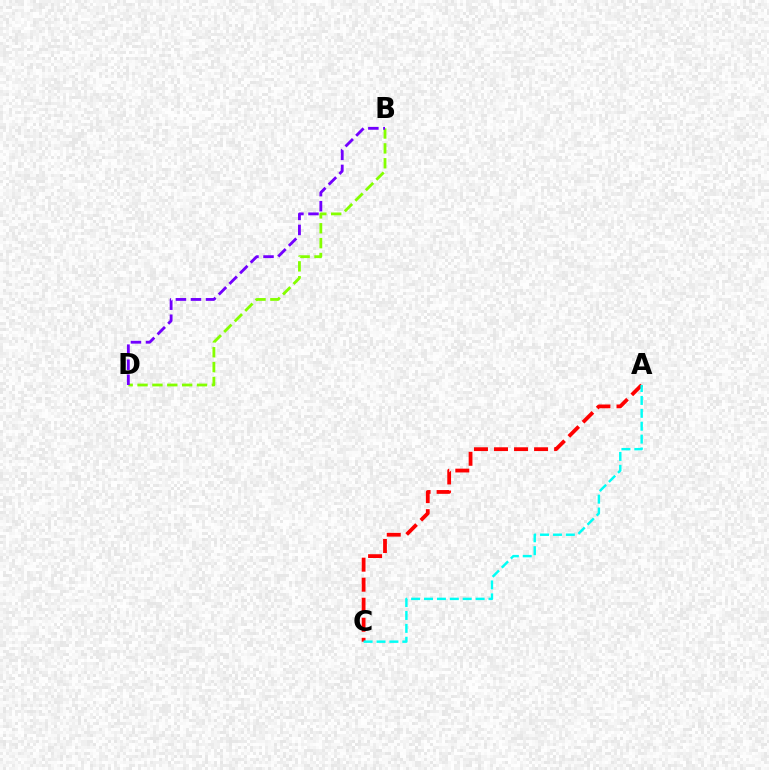{('B', 'D'): [{'color': '#84ff00', 'line_style': 'dashed', 'thickness': 2.02}, {'color': '#7200ff', 'line_style': 'dashed', 'thickness': 2.04}], ('A', 'C'): [{'color': '#ff0000', 'line_style': 'dashed', 'thickness': 2.72}, {'color': '#00fff6', 'line_style': 'dashed', 'thickness': 1.75}]}